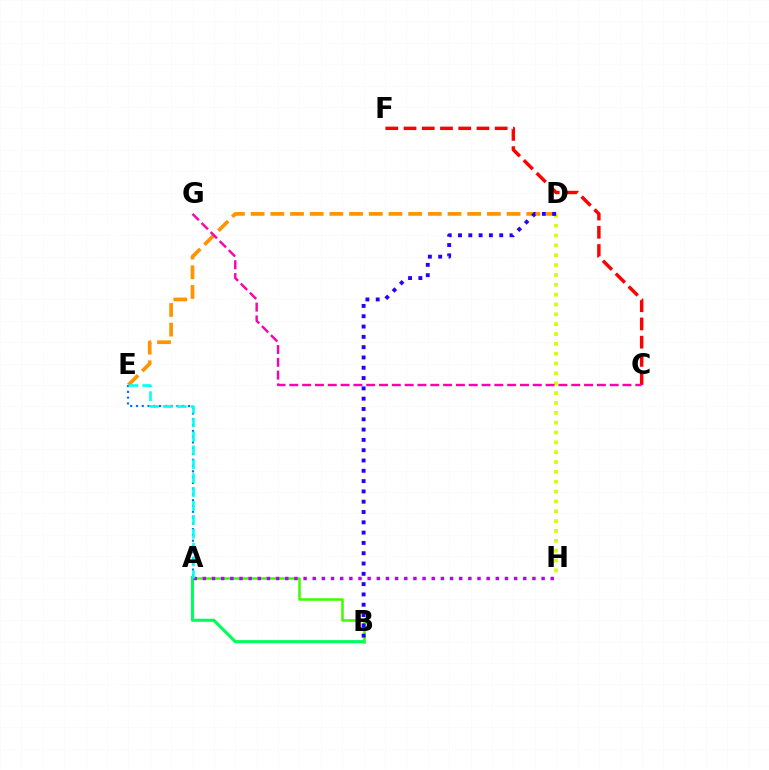{('D', 'E'): [{'color': '#ff9400', 'line_style': 'dashed', 'thickness': 2.67}], ('D', 'H'): [{'color': '#d1ff00', 'line_style': 'dotted', 'thickness': 2.68}], ('A', 'B'): [{'color': '#3dff00', 'line_style': 'solid', 'thickness': 1.84}, {'color': '#00ff5c', 'line_style': 'solid', 'thickness': 2.24}], ('A', 'E'): [{'color': '#0074ff', 'line_style': 'dotted', 'thickness': 1.57}, {'color': '#00fff6', 'line_style': 'dashed', 'thickness': 1.89}], ('C', 'F'): [{'color': '#ff0000', 'line_style': 'dashed', 'thickness': 2.48}], ('B', 'D'): [{'color': '#2500ff', 'line_style': 'dotted', 'thickness': 2.8}], ('A', 'H'): [{'color': '#b900ff', 'line_style': 'dotted', 'thickness': 2.49}], ('C', 'G'): [{'color': '#ff00ac', 'line_style': 'dashed', 'thickness': 1.74}]}